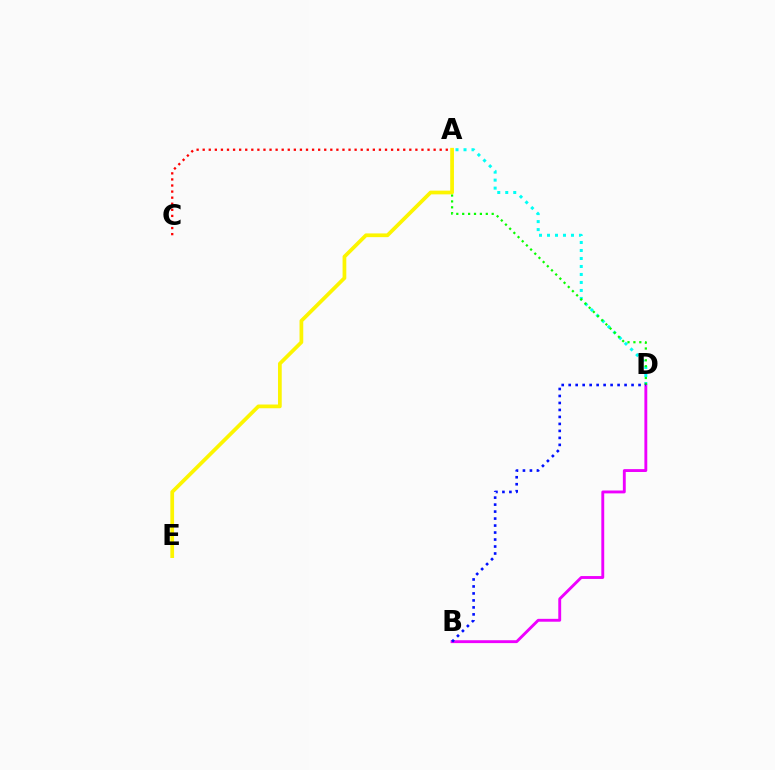{('A', 'D'): [{'color': '#00fff6', 'line_style': 'dotted', 'thickness': 2.17}, {'color': '#08ff00', 'line_style': 'dotted', 'thickness': 1.6}], ('A', 'C'): [{'color': '#ff0000', 'line_style': 'dotted', 'thickness': 1.65}], ('B', 'D'): [{'color': '#ee00ff', 'line_style': 'solid', 'thickness': 2.07}, {'color': '#0010ff', 'line_style': 'dotted', 'thickness': 1.9}], ('A', 'E'): [{'color': '#fcf500', 'line_style': 'solid', 'thickness': 2.69}]}